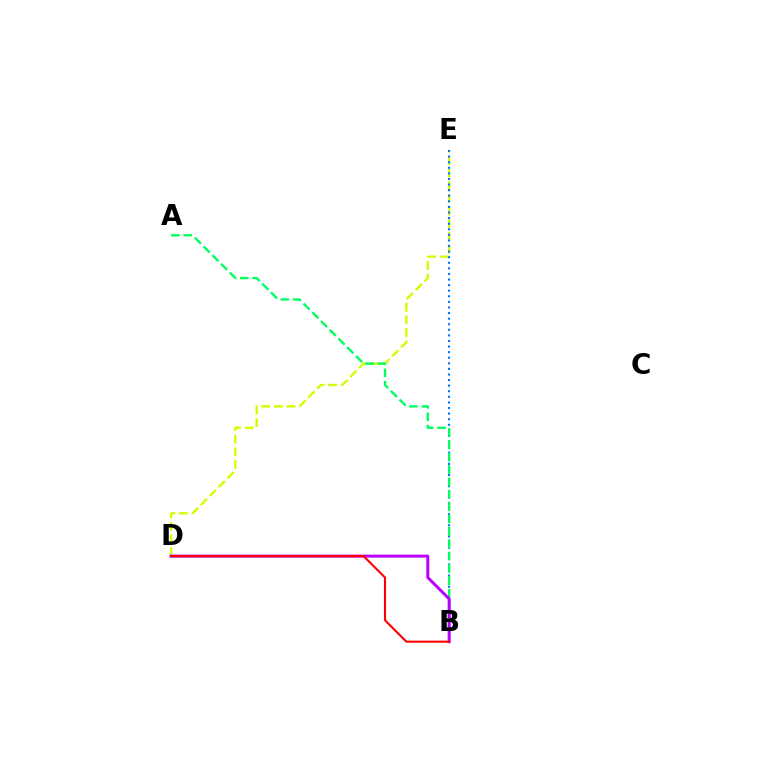{('D', 'E'): [{'color': '#d1ff00', 'line_style': 'dashed', 'thickness': 1.72}], ('B', 'E'): [{'color': '#0074ff', 'line_style': 'dotted', 'thickness': 1.52}], ('A', 'B'): [{'color': '#00ff5c', 'line_style': 'dashed', 'thickness': 1.68}], ('B', 'D'): [{'color': '#b900ff', 'line_style': 'solid', 'thickness': 2.16}, {'color': '#ff0000', 'line_style': 'solid', 'thickness': 1.52}]}